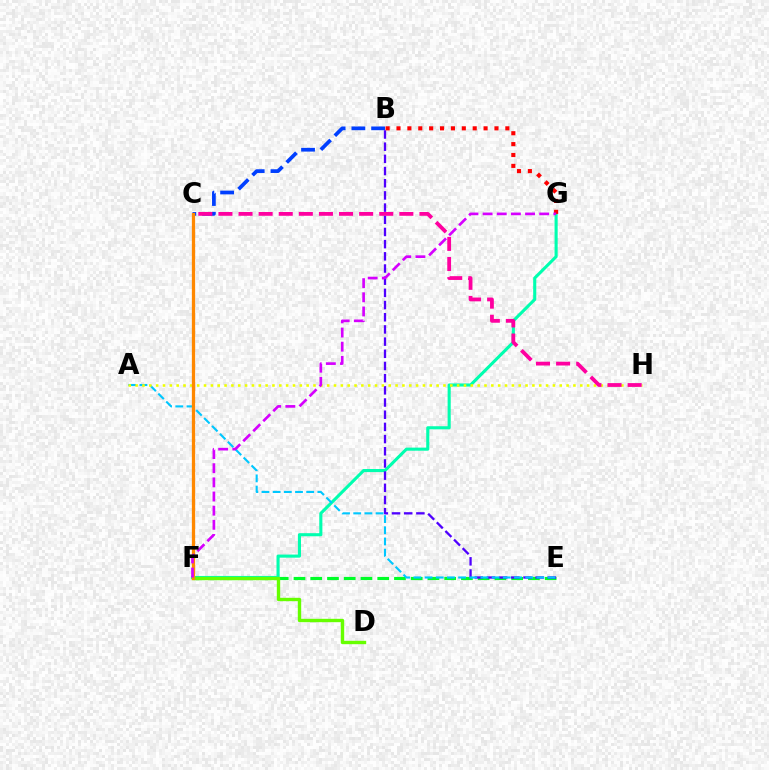{('E', 'F'): [{'color': '#00ff27', 'line_style': 'dashed', 'thickness': 2.27}], ('B', 'C'): [{'color': '#003fff', 'line_style': 'dashed', 'thickness': 2.68}], ('F', 'G'): [{'color': '#00ffaf', 'line_style': 'solid', 'thickness': 2.23}, {'color': '#d600ff', 'line_style': 'dashed', 'thickness': 1.92}], ('B', 'E'): [{'color': '#4f00ff', 'line_style': 'dashed', 'thickness': 1.66}], ('A', 'E'): [{'color': '#00c7ff', 'line_style': 'dashed', 'thickness': 1.52}], ('B', 'G'): [{'color': '#ff0000', 'line_style': 'dotted', 'thickness': 2.96}], ('D', 'F'): [{'color': '#66ff00', 'line_style': 'solid', 'thickness': 2.43}], ('A', 'H'): [{'color': '#eeff00', 'line_style': 'dotted', 'thickness': 1.86}], ('C', 'H'): [{'color': '#ff00a0', 'line_style': 'dashed', 'thickness': 2.73}], ('C', 'F'): [{'color': '#ff8800', 'line_style': 'solid', 'thickness': 2.36}]}